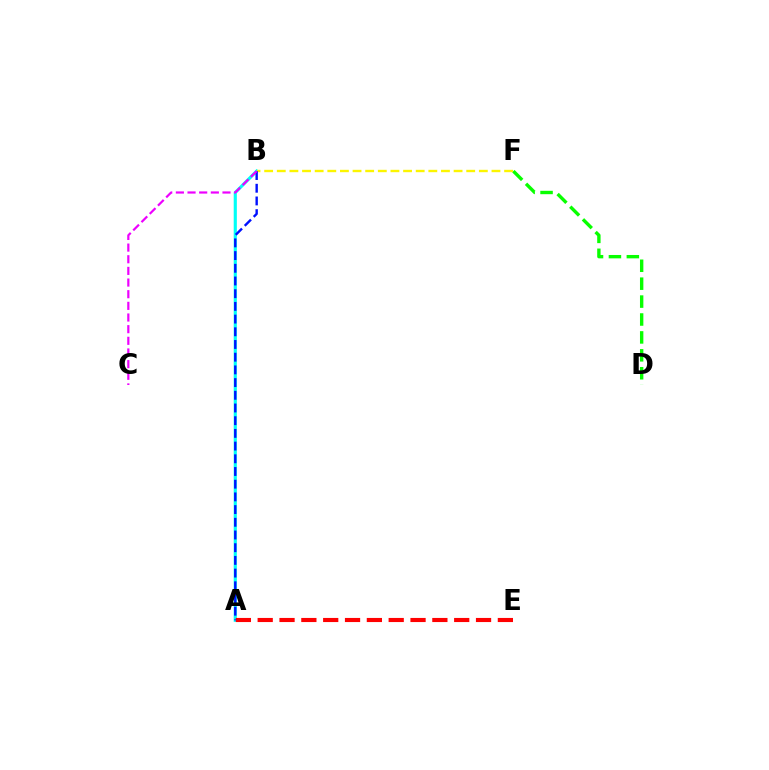{('A', 'B'): [{'color': '#00fff6', 'line_style': 'solid', 'thickness': 2.26}, {'color': '#0010ff', 'line_style': 'dashed', 'thickness': 1.73}], ('A', 'E'): [{'color': '#ff0000', 'line_style': 'dashed', 'thickness': 2.97}], ('D', 'F'): [{'color': '#08ff00', 'line_style': 'dashed', 'thickness': 2.43}], ('B', 'F'): [{'color': '#fcf500', 'line_style': 'dashed', 'thickness': 1.72}], ('B', 'C'): [{'color': '#ee00ff', 'line_style': 'dashed', 'thickness': 1.58}]}